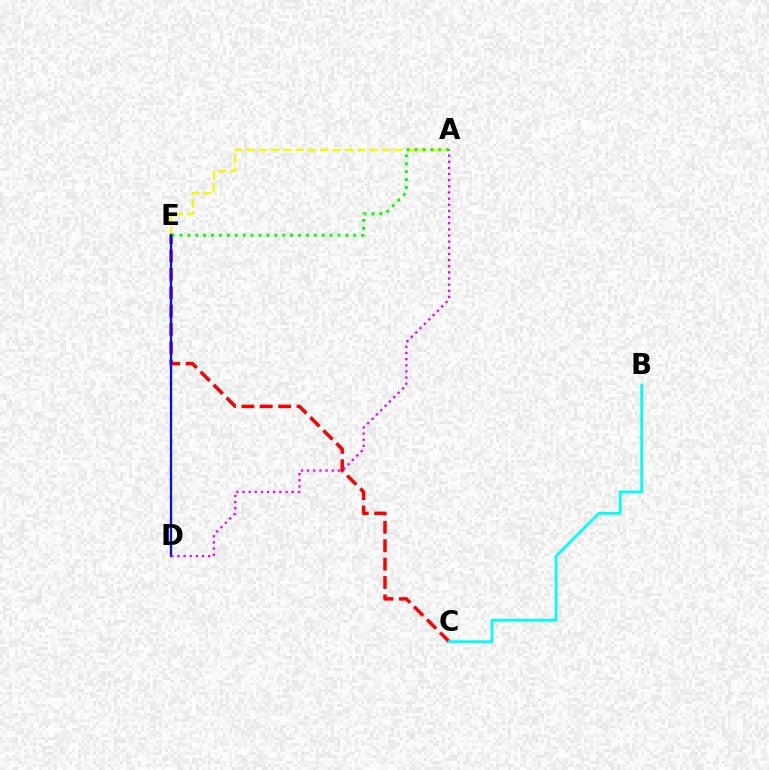{('A', 'E'): [{'color': '#fcf500', 'line_style': 'dashed', 'thickness': 1.67}, {'color': '#08ff00', 'line_style': 'dotted', 'thickness': 2.15}], ('C', 'E'): [{'color': '#ff0000', 'line_style': 'dashed', 'thickness': 2.5}], ('B', 'C'): [{'color': '#00fff6', 'line_style': 'solid', 'thickness': 1.99}], ('D', 'E'): [{'color': '#0010ff', 'line_style': 'solid', 'thickness': 1.68}], ('A', 'D'): [{'color': '#ee00ff', 'line_style': 'dotted', 'thickness': 1.67}]}